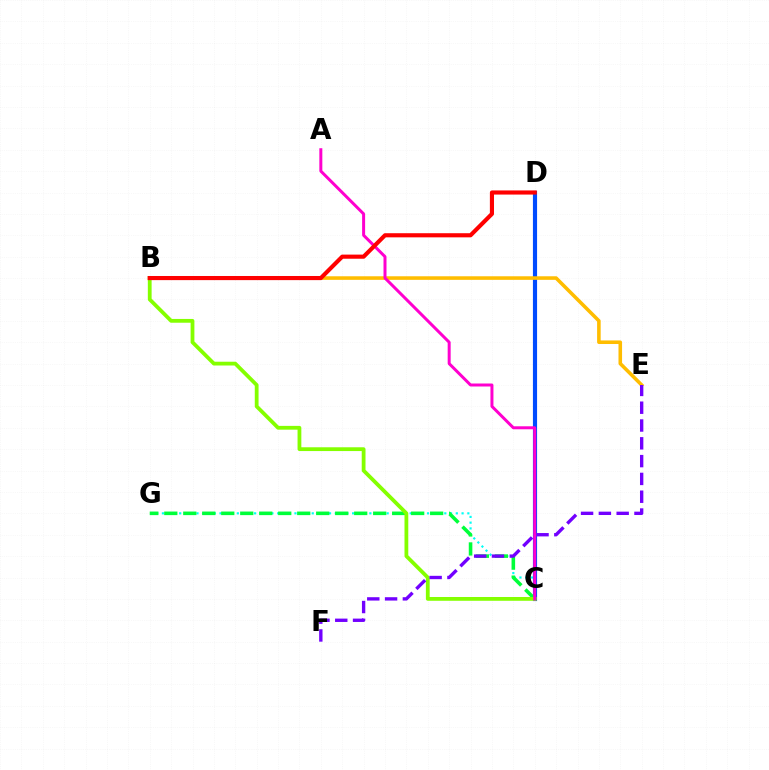{('C', 'G'): [{'color': '#00fff6', 'line_style': 'dotted', 'thickness': 1.57}, {'color': '#00ff39', 'line_style': 'dashed', 'thickness': 2.58}], ('C', 'D'): [{'color': '#004bff', 'line_style': 'solid', 'thickness': 2.99}], ('B', 'E'): [{'color': '#ffbd00', 'line_style': 'solid', 'thickness': 2.57}], ('B', 'C'): [{'color': '#84ff00', 'line_style': 'solid', 'thickness': 2.73}], ('E', 'F'): [{'color': '#7200ff', 'line_style': 'dashed', 'thickness': 2.42}], ('A', 'C'): [{'color': '#ff00cf', 'line_style': 'solid', 'thickness': 2.15}], ('B', 'D'): [{'color': '#ff0000', 'line_style': 'solid', 'thickness': 2.97}]}